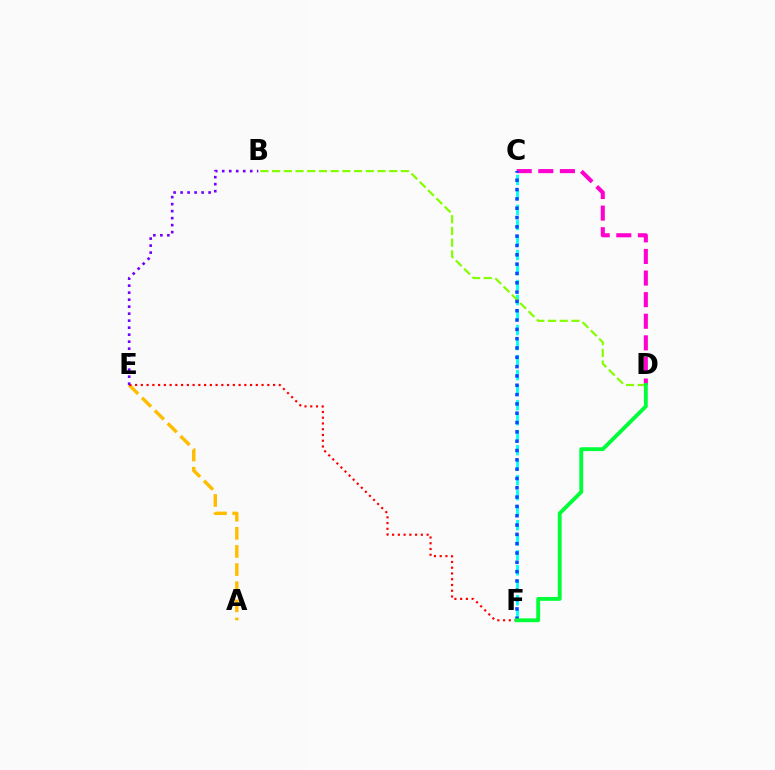{('C', 'D'): [{'color': '#ff00cf', 'line_style': 'dashed', 'thickness': 2.93}], ('A', 'E'): [{'color': '#ffbd00', 'line_style': 'dashed', 'thickness': 2.46}], ('C', 'F'): [{'color': '#00fff6', 'line_style': 'dashed', 'thickness': 2.04}, {'color': '#004bff', 'line_style': 'dotted', 'thickness': 2.53}], ('E', 'F'): [{'color': '#ff0000', 'line_style': 'dotted', 'thickness': 1.56}], ('B', 'D'): [{'color': '#84ff00', 'line_style': 'dashed', 'thickness': 1.59}], ('D', 'F'): [{'color': '#00ff39', 'line_style': 'solid', 'thickness': 2.78}], ('B', 'E'): [{'color': '#7200ff', 'line_style': 'dotted', 'thickness': 1.9}]}